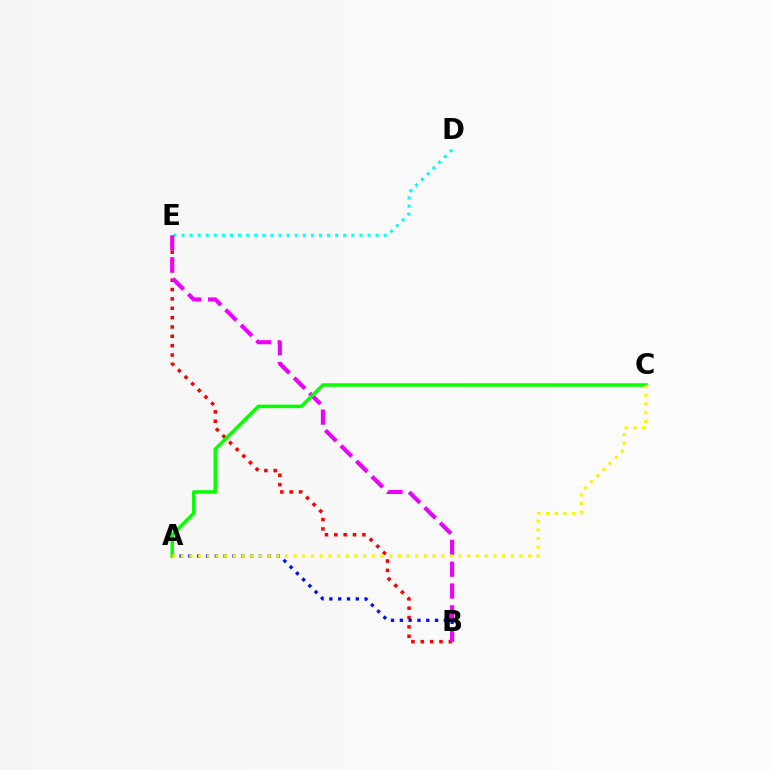{('B', 'E'): [{'color': '#ff0000', 'line_style': 'dotted', 'thickness': 2.54}, {'color': '#ee00ff', 'line_style': 'dashed', 'thickness': 2.97}], ('D', 'E'): [{'color': '#00fff6', 'line_style': 'dotted', 'thickness': 2.2}], ('A', 'B'): [{'color': '#0010ff', 'line_style': 'dotted', 'thickness': 2.39}], ('A', 'C'): [{'color': '#08ff00', 'line_style': 'solid', 'thickness': 2.54}, {'color': '#fcf500', 'line_style': 'dotted', 'thickness': 2.36}]}